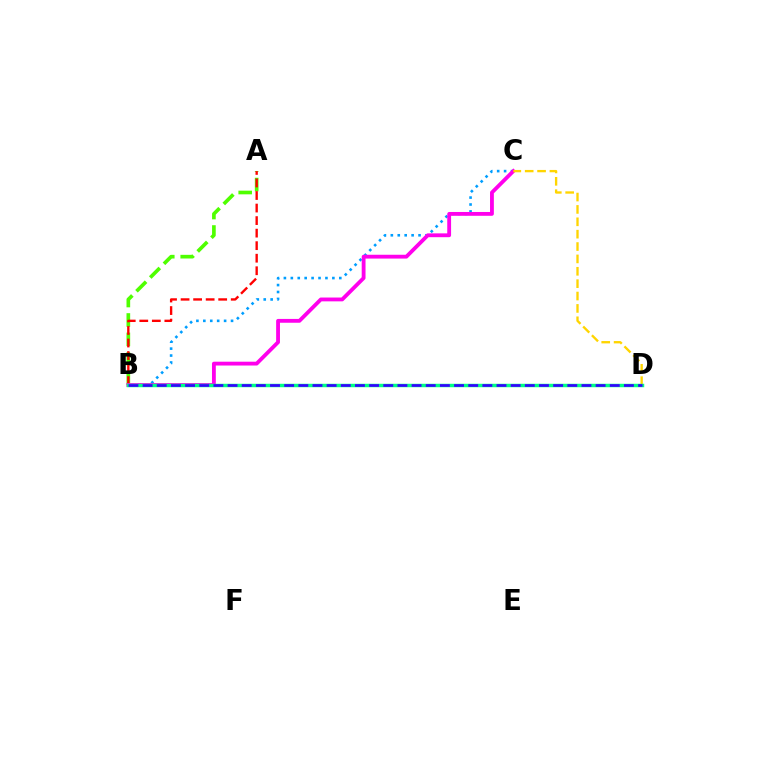{('A', 'B'): [{'color': '#4fff00', 'line_style': 'dashed', 'thickness': 2.64}, {'color': '#ff0000', 'line_style': 'dashed', 'thickness': 1.7}], ('B', 'C'): [{'color': '#009eff', 'line_style': 'dotted', 'thickness': 1.88}, {'color': '#ff00ed', 'line_style': 'solid', 'thickness': 2.75}], ('C', 'D'): [{'color': '#ffd500', 'line_style': 'dashed', 'thickness': 1.68}], ('B', 'D'): [{'color': '#00ff86', 'line_style': 'solid', 'thickness': 2.49}, {'color': '#3700ff', 'line_style': 'dashed', 'thickness': 1.92}]}